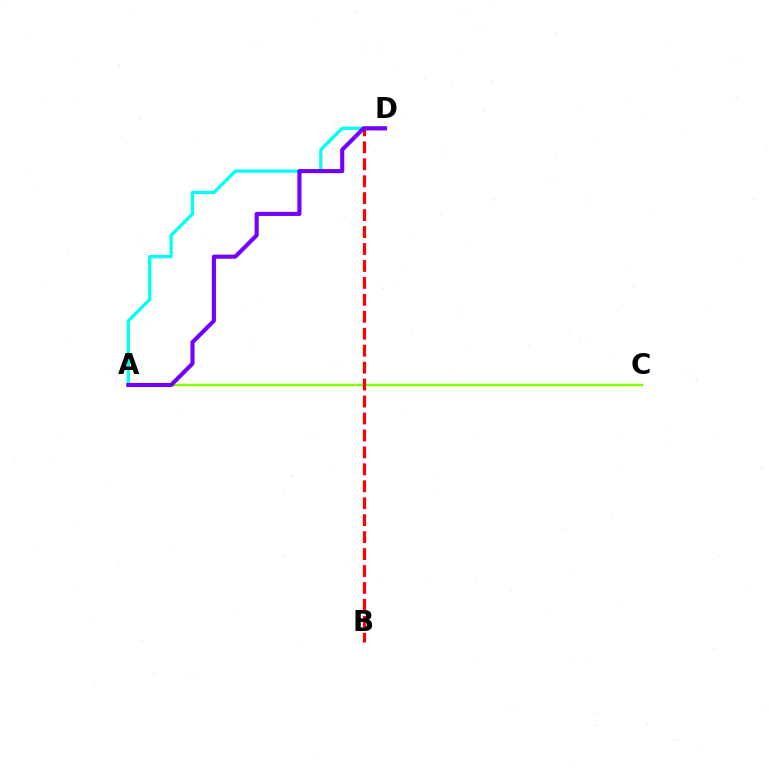{('A', 'C'): [{'color': '#84ff00', 'line_style': 'solid', 'thickness': 1.78}], ('A', 'D'): [{'color': '#00fff6', 'line_style': 'solid', 'thickness': 2.38}, {'color': '#7200ff', 'line_style': 'solid', 'thickness': 2.95}], ('B', 'D'): [{'color': '#ff0000', 'line_style': 'dashed', 'thickness': 2.3}]}